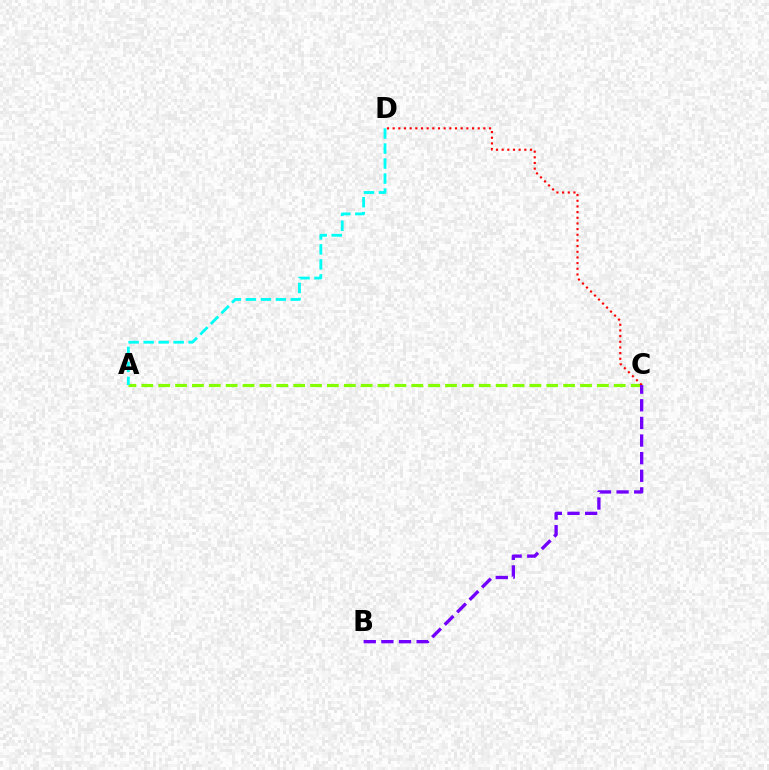{('A', 'C'): [{'color': '#84ff00', 'line_style': 'dashed', 'thickness': 2.29}], ('C', 'D'): [{'color': '#ff0000', 'line_style': 'dotted', 'thickness': 1.54}], ('B', 'C'): [{'color': '#7200ff', 'line_style': 'dashed', 'thickness': 2.39}], ('A', 'D'): [{'color': '#00fff6', 'line_style': 'dashed', 'thickness': 2.04}]}